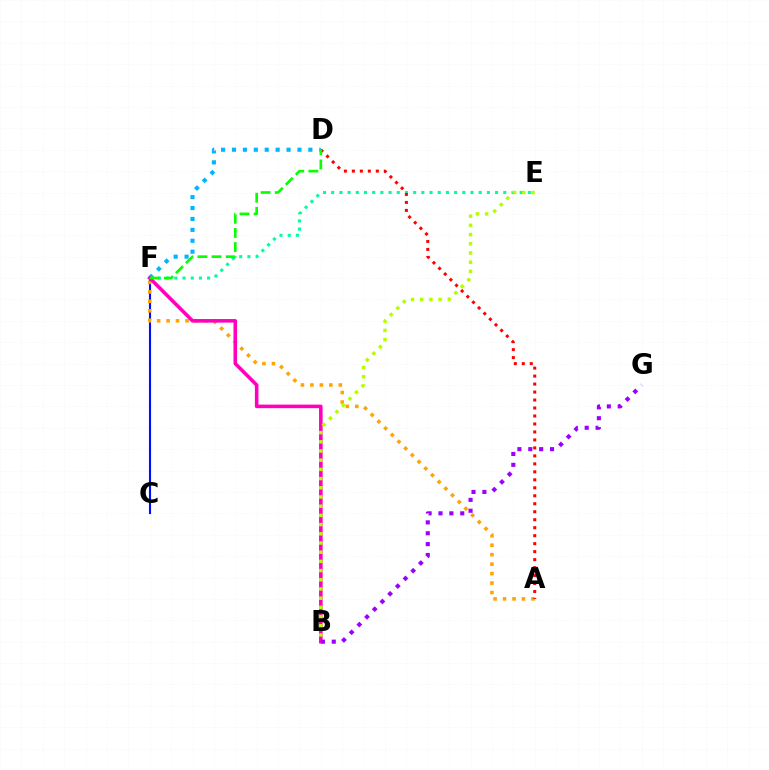{('C', 'F'): [{'color': '#0010ff', 'line_style': 'solid', 'thickness': 1.52}], ('A', 'F'): [{'color': '#ffa500', 'line_style': 'dotted', 'thickness': 2.57}], ('D', 'F'): [{'color': '#00b5ff', 'line_style': 'dotted', 'thickness': 2.96}, {'color': '#08ff00', 'line_style': 'dashed', 'thickness': 1.92}], ('E', 'F'): [{'color': '#00ff9d', 'line_style': 'dotted', 'thickness': 2.23}], ('B', 'F'): [{'color': '#ff00bd', 'line_style': 'solid', 'thickness': 2.57}], ('B', 'G'): [{'color': '#9b00ff', 'line_style': 'dotted', 'thickness': 2.96}], ('B', 'E'): [{'color': '#b3ff00', 'line_style': 'dotted', 'thickness': 2.5}], ('A', 'D'): [{'color': '#ff0000', 'line_style': 'dotted', 'thickness': 2.17}]}